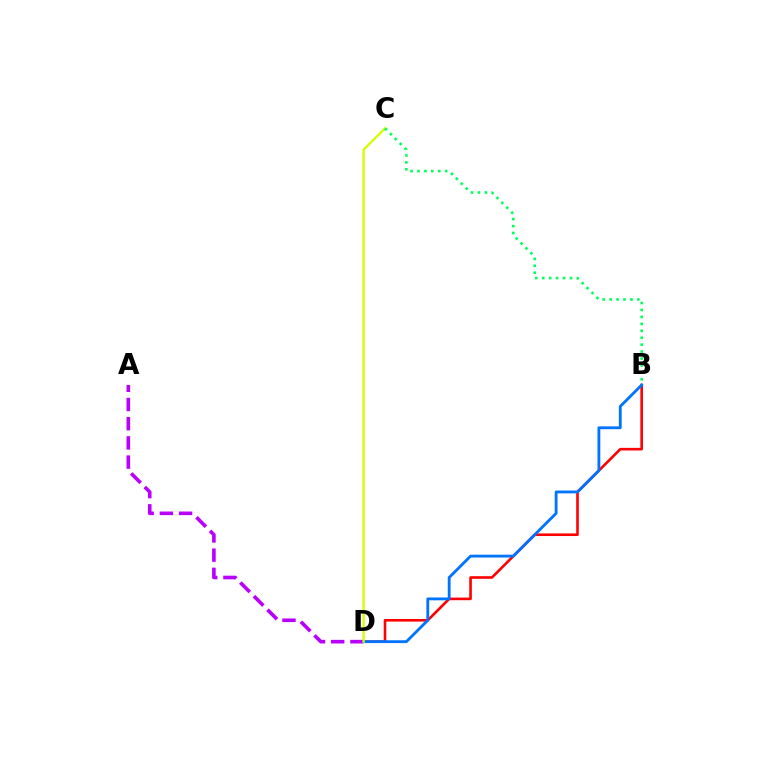{('B', 'D'): [{'color': '#ff0000', 'line_style': 'solid', 'thickness': 1.88}, {'color': '#0074ff', 'line_style': 'solid', 'thickness': 2.04}], ('A', 'D'): [{'color': '#b900ff', 'line_style': 'dashed', 'thickness': 2.61}], ('C', 'D'): [{'color': '#d1ff00', 'line_style': 'solid', 'thickness': 1.67}], ('B', 'C'): [{'color': '#00ff5c', 'line_style': 'dotted', 'thickness': 1.88}]}